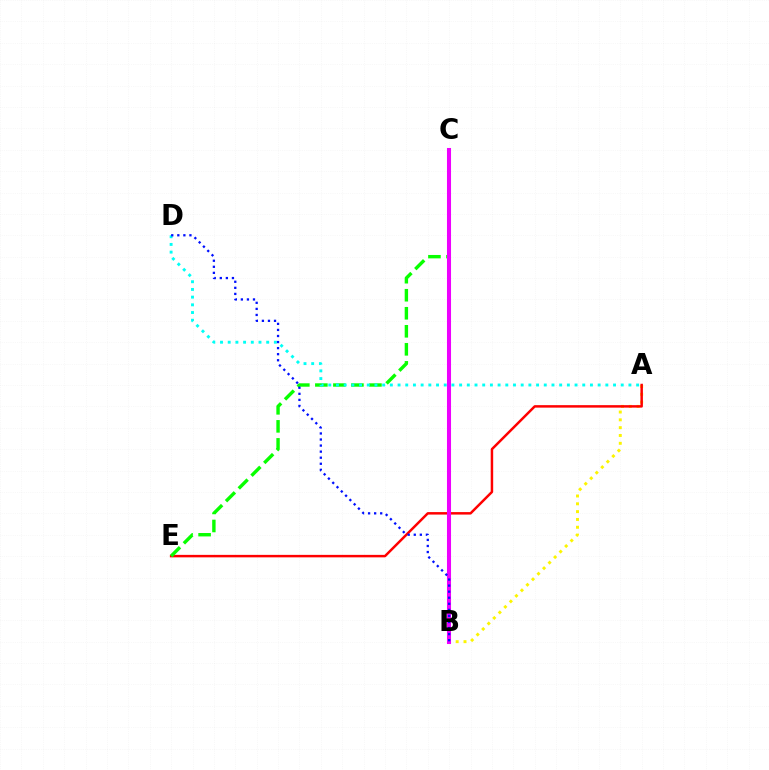{('A', 'B'): [{'color': '#fcf500', 'line_style': 'dotted', 'thickness': 2.13}], ('A', 'E'): [{'color': '#ff0000', 'line_style': 'solid', 'thickness': 1.78}], ('C', 'E'): [{'color': '#08ff00', 'line_style': 'dashed', 'thickness': 2.45}], ('A', 'D'): [{'color': '#00fff6', 'line_style': 'dotted', 'thickness': 2.09}], ('B', 'C'): [{'color': '#ee00ff', 'line_style': 'solid', 'thickness': 2.92}], ('B', 'D'): [{'color': '#0010ff', 'line_style': 'dotted', 'thickness': 1.65}]}